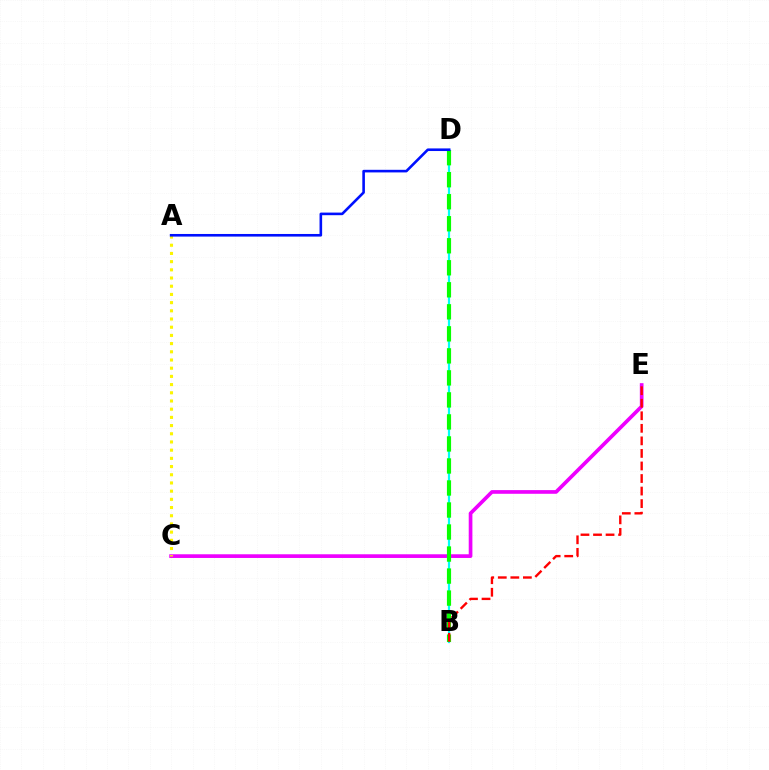{('B', 'D'): [{'color': '#00fff6', 'line_style': 'solid', 'thickness': 1.59}, {'color': '#08ff00', 'line_style': 'dashed', 'thickness': 2.99}], ('C', 'E'): [{'color': '#ee00ff', 'line_style': 'solid', 'thickness': 2.65}], ('A', 'C'): [{'color': '#fcf500', 'line_style': 'dotted', 'thickness': 2.23}], ('A', 'D'): [{'color': '#0010ff', 'line_style': 'solid', 'thickness': 1.88}], ('B', 'E'): [{'color': '#ff0000', 'line_style': 'dashed', 'thickness': 1.7}]}